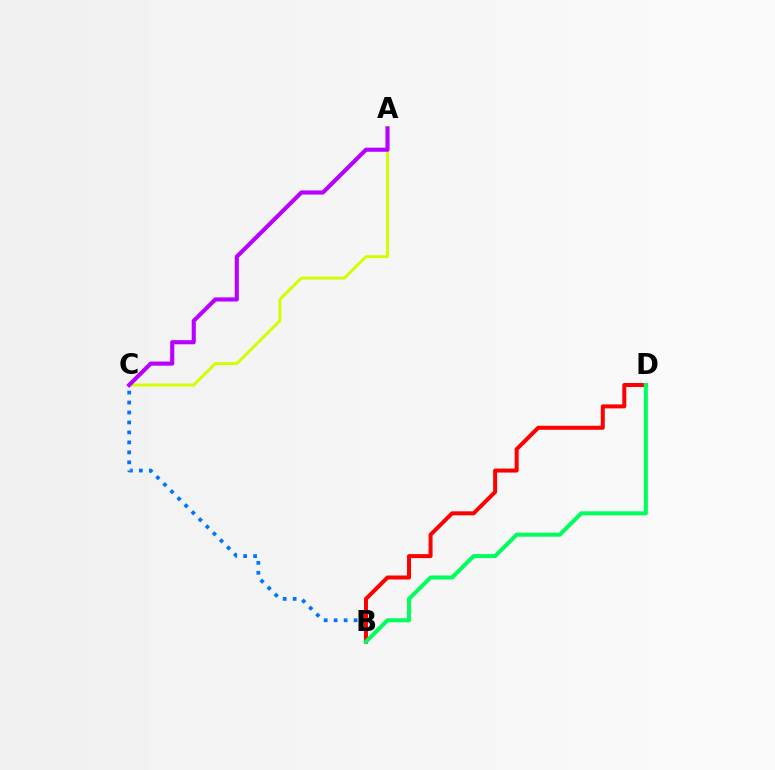{('B', 'C'): [{'color': '#0074ff', 'line_style': 'dotted', 'thickness': 2.71}], ('B', 'D'): [{'color': '#ff0000', 'line_style': 'solid', 'thickness': 2.88}, {'color': '#00ff5c', 'line_style': 'solid', 'thickness': 2.9}], ('A', 'C'): [{'color': '#d1ff00', 'line_style': 'solid', 'thickness': 2.13}, {'color': '#b900ff', 'line_style': 'solid', 'thickness': 2.96}]}